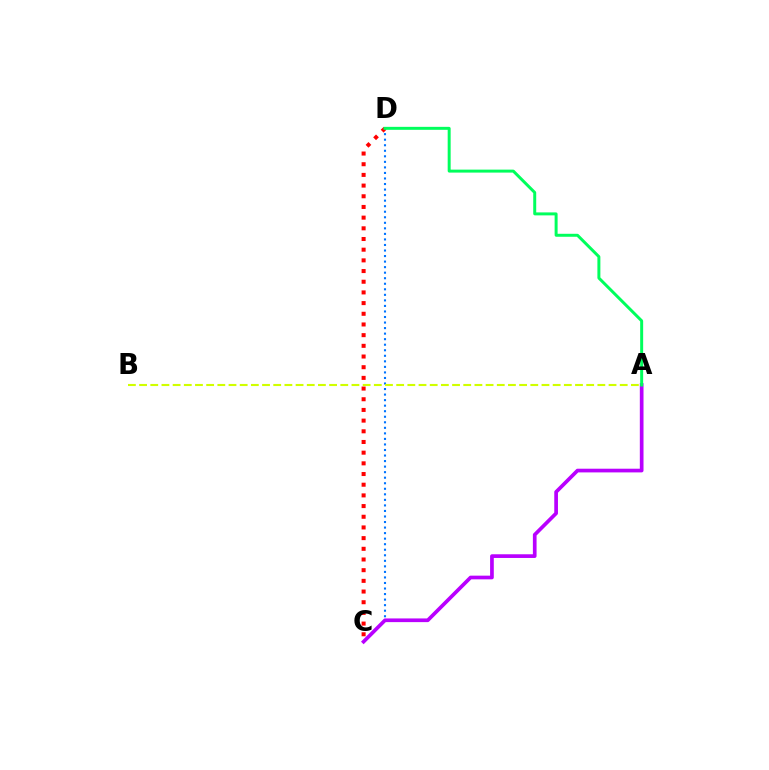{('C', 'D'): [{'color': '#0074ff', 'line_style': 'dotted', 'thickness': 1.51}, {'color': '#ff0000', 'line_style': 'dotted', 'thickness': 2.9}], ('A', 'C'): [{'color': '#b900ff', 'line_style': 'solid', 'thickness': 2.66}], ('A', 'D'): [{'color': '#00ff5c', 'line_style': 'solid', 'thickness': 2.14}], ('A', 'B'): [{'color': '#d1ff00', 'line_style': 'dashed', 'thickness': 1.52}]}